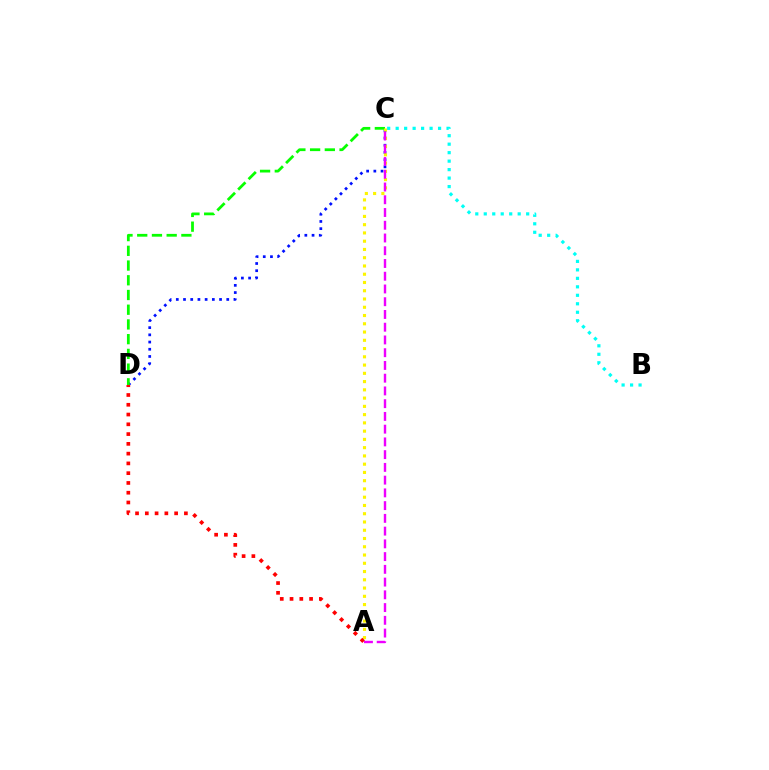{('C', 'D'): [{'color': '#0010ff', 'line_style': 'dotted', 'thickness': 1.96}, {'color': '#08ff00', 'line_style': 'dashed', 'thickness': 2.0}], ('A', 'C'): [{'color': '#fcf500', 'line_style': 'dotted', 'thickness': 2.24}, {'color': '#ee00ff', 'line_style': 'dashed', 'thickness': 1.73}], ('A', 'D'): [{'color': '#ff0000', 'line_style': 'dotted', 'thickness': 2.66}], ('B', 'C'): [{'color': '#00fff6', 'line_style': 'dotted', 'thickness': 2.3}]}